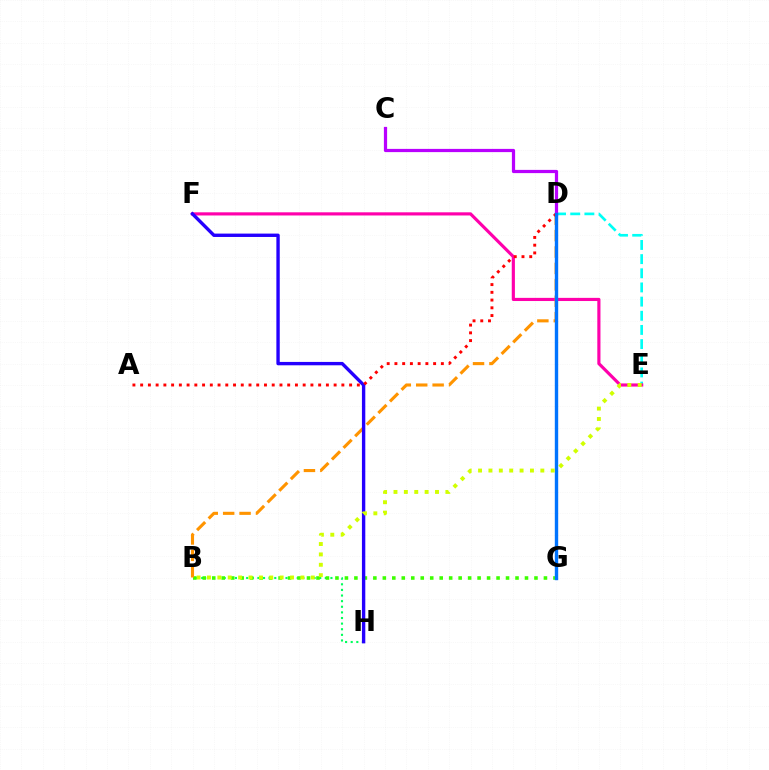{('D', 'E'): [{'color': '#00fff6', 'line_style': 'dashed', 'thickness': 1.92}], ('C', 'D'): [{'color': '#b900ff', 'line_style': 'solid', 'thickness': 2.32}], ('B', 'H'): [{'color': '#00ff5c', 'line_style': 'dotted', 'thickness': 1.53}], ('B', 'G'): [{'color': '#3dff00', 'line_style': 'dotted', 'thickness': 2.57}], ('E', 'F'): [{'color': '#ff00ac', 'line_style': 'solid', 'thickness': 2.27}], ('B', 'D'): [{'color': '#ff9400', 'line_style': 'dashed', 'thickness': 2.23}], ('F', 'H'): [{'color': '#2500ff', 'line_style': 'solid', 'thickness': 2.43}], ('A', 'D'): [{'color': '#ff0000', 'line_style': 'dotted', 'thickness': 2.1}], ('D', 'G'): [{'color': '#0074ff', 'line_style': 'solid', 'thickness': 2.43}], ('B', 'E'): [{'color': '#d1ff00', 'line_style': 'dotted', 'thickness': 2.82}]}